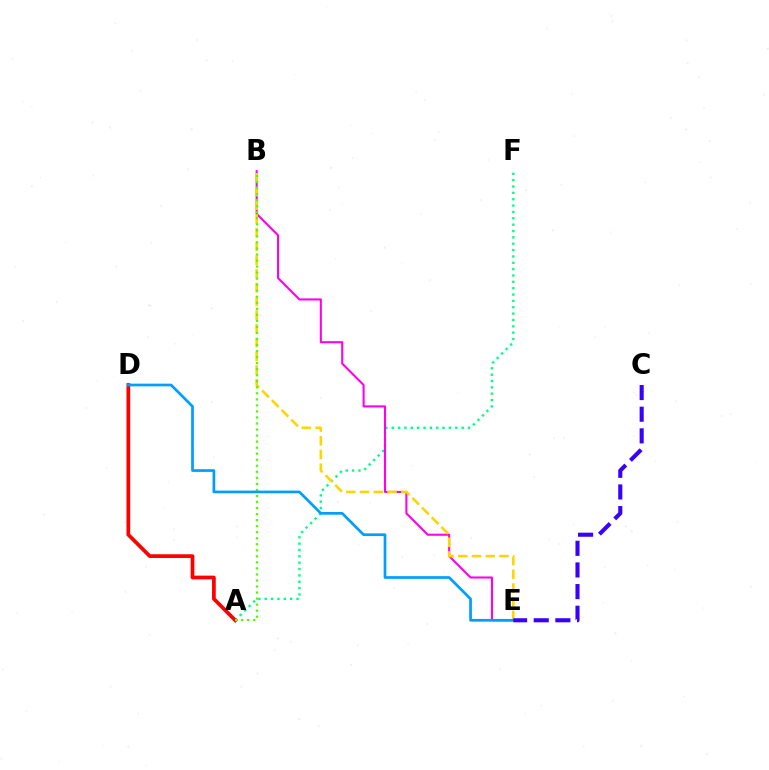{('A', 'F'): [{'color': '#00ff86', 'line_style': 'dotted', 'thickness': 1.73}], ('A', 'D'): [{'color': '#ff0000', 'line_style': 'solid', 'thickness': 2.69}], ('B', 'E'): [{'color': '#ff00ed', 'line_style': 'solid', 'thickness': 1.5}, {'color': '#ffd500', 'line_style': 'dashed', 'thickness': 1.87}], ('A', 'B'): [{'color': '#4fff00', 'line_style': 'dotted', 'thickness': 1.64}], ('D', 'E'): [{'color': '#009eff', 'line_style': 'solid', 'thickness': 1.95}], ('C', 'E'): [{'color': '#3700ff', 'line_style': 'dashed', 'thickness': 2.94}]}